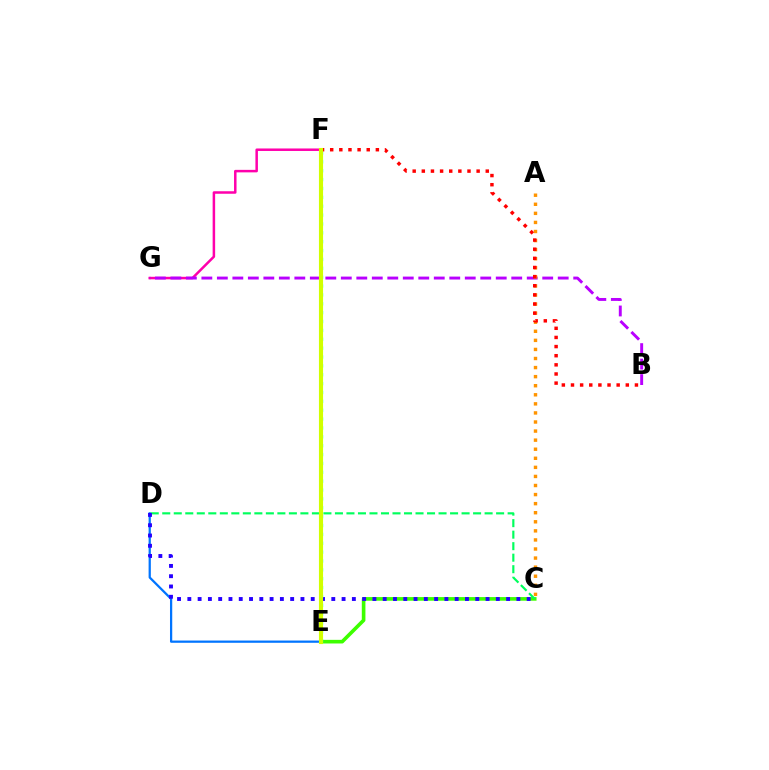{('C', 'E'): [{'color': '#3dff00', 'line_style': 'solid', 'thickness': 2.61}], ('F', 'G'): [{'color': '#ff00ac', 'line_style': 'solid', 'thickness': 1.8}], ('D', 'E'): [{'color': '#0074ff', 'line_style': 'solid', 'thickness': 1.62}], ('B', 'G'): [{'color': '#b900ff', 'line_style': 'dashed', 'thickness': 2.1}], ('A', 'C'): [{'color': '#ff9400', 'line_style': 'dotted', 'thickness': 2.46}], ('C', 'D'): [{'color': '#00ff5c', 'line_style': 'dashed', 'thickness': 1.56}, {'color': '#2500ff', 'line_style': 'dotted', 'thickness': 2.79}], ('E', 'F'): [{'color': '#00fff6', 'line_style': 'dotted', 'thickness': 2.41}, {'color': '#d1ff00', 'line_style': 'solid', 'thickness': 2.97}], ('B', 'F'): [{'color': '#ff0000', 'line_style': 'dotted', 'thickness': 2.48}]}